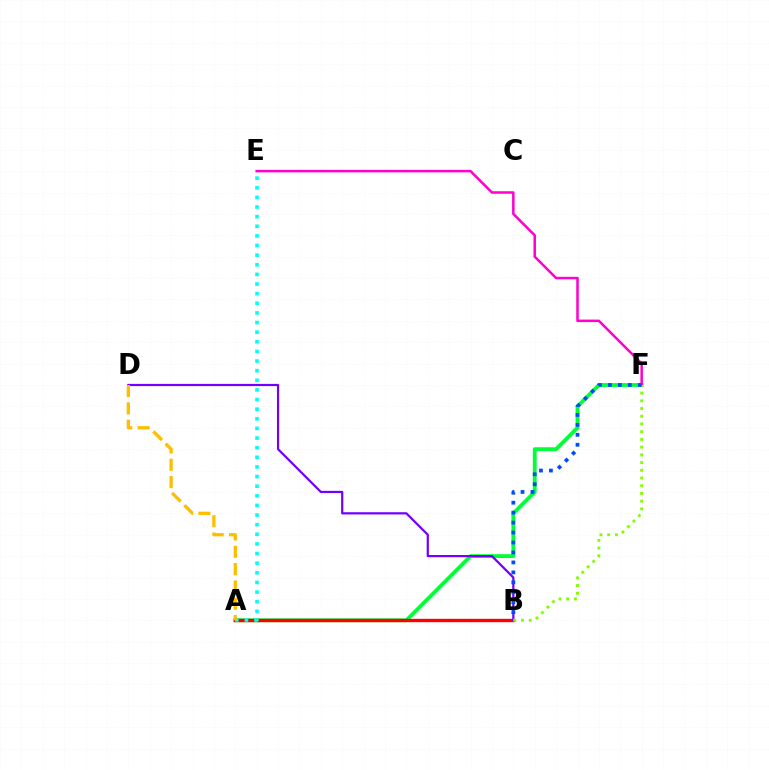{('A', 'F'): [{'color': '#00ff39', 'line_style': 'solid', 'thickness': 2.76}], ('A', 'B'): [{'color': '#ff0000', 'line_style': 'solid', 'thickness': 2.43}], ('E', 'F'): [{'color': '#ff00cf', 'line_style': 'solid', 'thickness': 1.8}], ('A', 'E'): [{'color': '#00fff6', 'line_style': 'dotted', 'thickness': 2.62}], ('B', 'D'): [{'color': '#7200ff', 'line_style': 'solid', 'thickness': 1.6}], ('B', 'F'): [{'color': '#84ff00', 'line_style': 'dotted', 'thickness': 2.1}, {'color': '#004bff', 'line_style': 'dotted', 'thickness': 2.71}], ('A', 'D'): [{'color': '#ffbd00', 'line_style': 'dashed', 'thickness': 2.35}]}